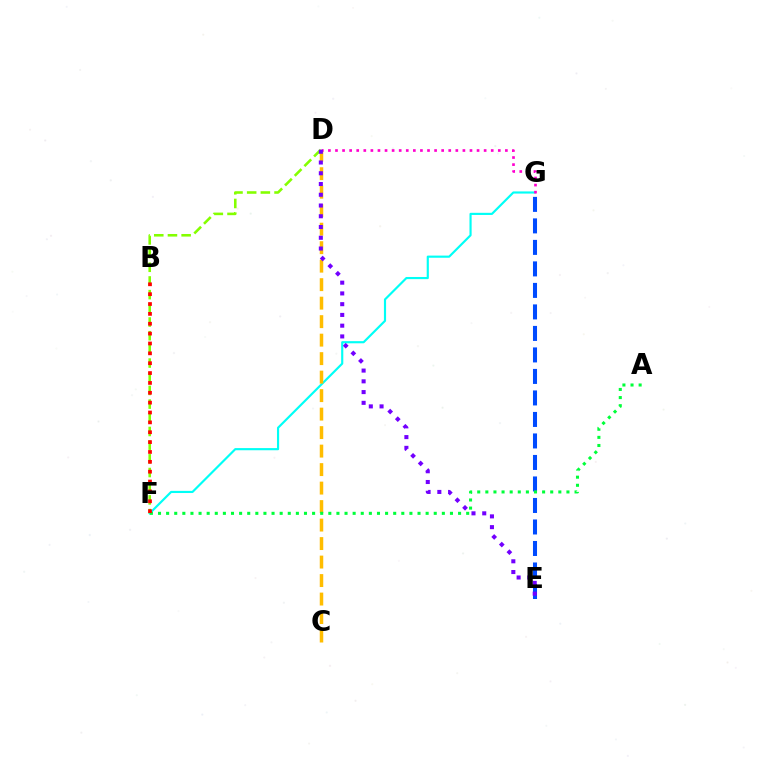{('F', 'G'): [{'color': '#00fff6', 'line_style': 'solid', 'thickness': 1.55}], ('C', 'D'): [{'color': '#ffbd00', 'line_style': 'dashed', 'thickness': 2.51}], ('E', 'G'): [{'color': '#004bff', 'line_style': 'dashed', 'thickness': 2.92}], ('D', 'F'): [{'color': '#84ff00', 'line_style': 'dashed', 'thickness': 1.86}], ('A', 'F'): [{'color': '#00ff39', 'line_style': 'dotted', 'thickness': 2.2}], ('D', 'G'): [{'color': '#ff00cf', 'line_style': 'dotted', 'thickness': 1.92}], ('D', 'E'): [{'color': '#7200ff', 'line_style': 'dotted', 'thickness': 2.92}], ('B', 'F'): [{'color': '#ff0000', 'line_style': 'dotted', 'thickness': 2.68}]}